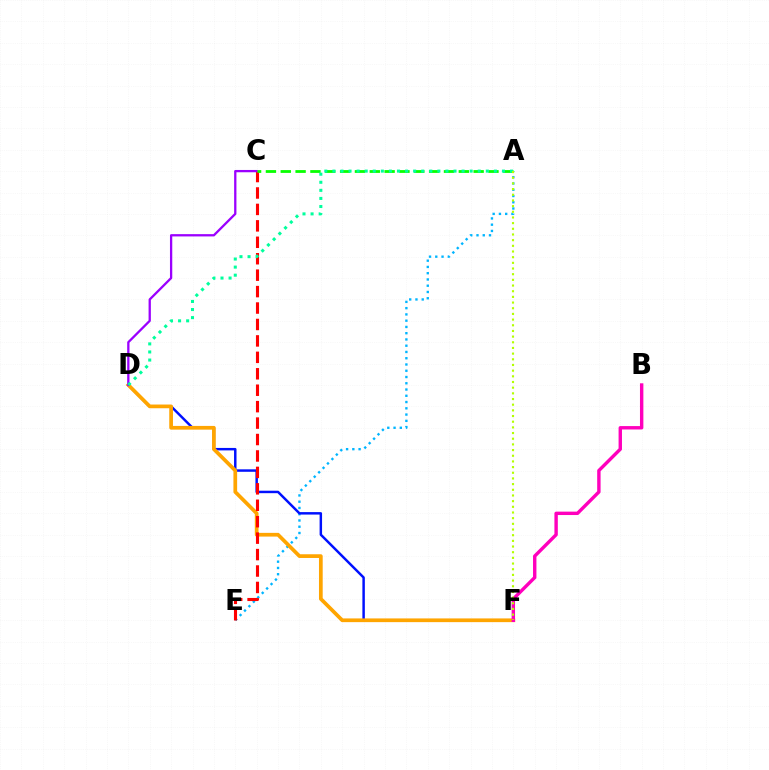{('A', 'E'): [{'color': '#00b5ff', 'line_style': 'dotted', 'thickness': 1.7}], ('D', 'F'): [{'color': '#0010ff', 'line_style': 'solid', 'thickness': 1.78}, {'color': '#ffa500', 'line_style': 'solid', 'thickness': 2.68}], ('C', 'E'): [{'color': '#ff0000', 'line_style': 'dashed', 'thickness': 2.23}], ('C', 'D'): [{'color': '#9b00ff', 'line_style': 'solid', 'thickness': 1.65}], ('A', 'C'): [{'color': '#08ff00', 'line_style': 'dashed', 'thickness': 2.02}], ('B', 'F'): [{'color': '#ff00bd', 'line_style': 'solid', 'thickness': 2.45}], ('A', 'D'): [{'color': '#00ff9d', 'line_style': 'dotted', 'thickness': 2.19}], ('A', 'F'): [{'color': '#b3ff00', 'line_style': 'dotted', 'thickness': 1.54}]}